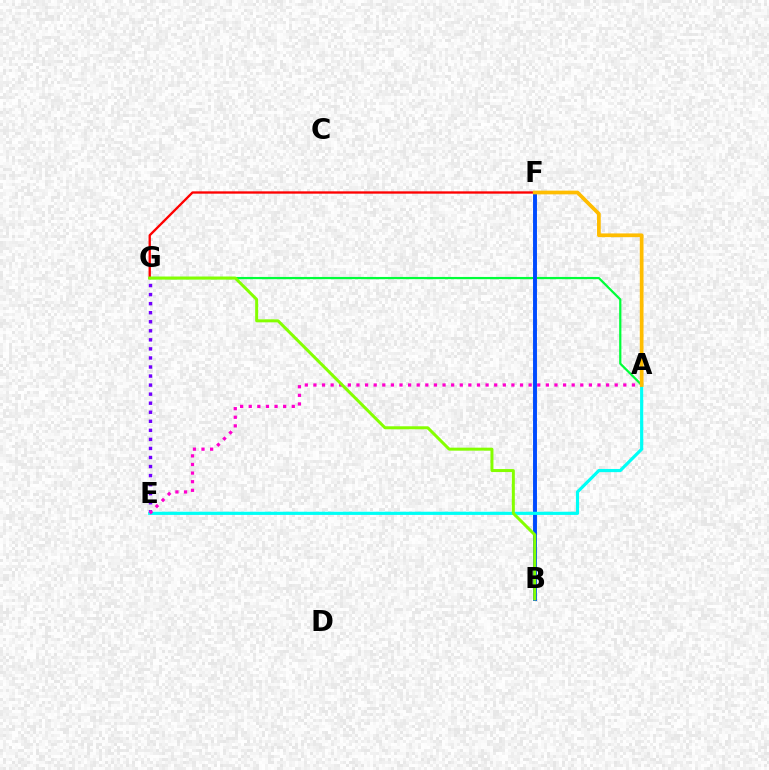{('E', 'G'): [{'color': '#7200ff', 'line_style': 'dotted', 'thickness': 2.46}], ('F', 'G'): [{'color': '#ff0000', 'line_style': 'solid', 'thickness': 1.68}], ('A', 'G'): [{'color': '#00ff39', 'line_style': 'solid', 'thickness': 1.6}], ('B', 'F'): [{'color': '#004bff', 'line_style': 'solid', 'thickness': 2.83}], ('A', 'E'): [{'color': '#00fff6', 'line_style': 'solid', 'thickness': 2.28}, {'color': '#ff00cf', 'line_style': 'dotted', 'thickness': 2.34}], ('A', 'F'): [{'color': '#ffbd00', 'line_style': 'solid', 'thickness': 2.68}], ('B', 'G'): [{'color': '#84ff00', 'line_style': 'solid', 'thickness': 2.16}]}